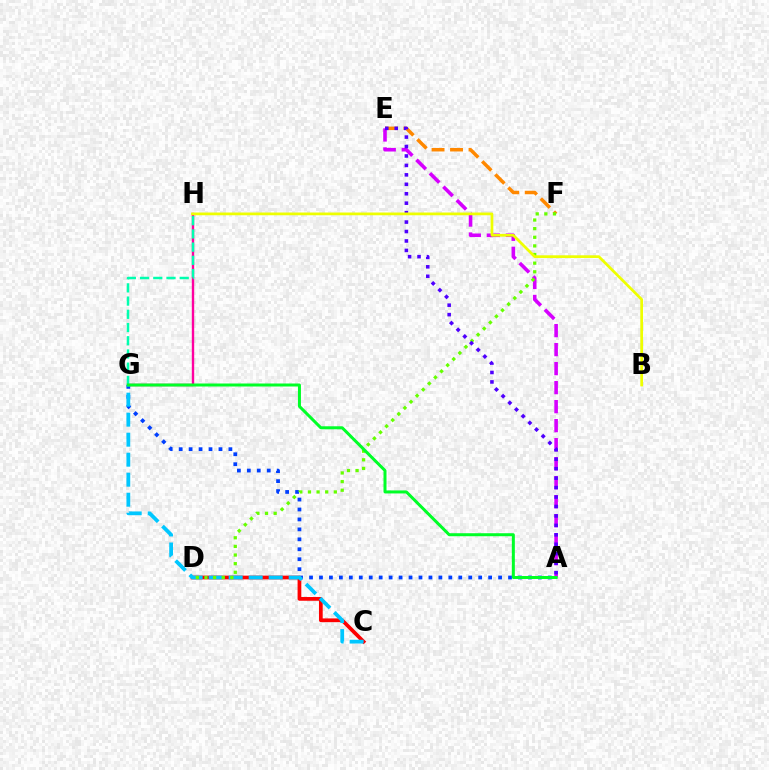{('E', 'F'): [{'color': '#ff8800', 'line_style': 'dashed', 'thickness': 2.51}], ('G', 'H'): [{'color': '#ff00a0', 'line_style': 'solid', 'thickness': 1.72}, {'color': '#00ffaf', 'line_style': 'dashed', 'thickness': 1.8}], ('A', 'G'): [{'color': '#003fff', 'line_style': 'dotted', 'thickness': 2.7}, {'color': '#00ff27', 'line_style': 'solid', 'thickness': 2.16}], ('C', 'D'): [{'color': '#ff0000', 'line_style': 'solid', 'thickness': 2.69}], ('C', 'G'): [{'color': '#00c7ff', 'line_style': 'dashed', 'thickness': 2.72}], ('A', 'E'): [{'color': '#d600ff', 'line_style': 'dashed', 'thickness': 2.58}, {'color': '#4f00ff', 'line_style': 'dotted', 'thickness': 2.57}], ('D', 'F'): [{'color': '#66ff00', 'line_style': 'dotted', 'thickness': 2.34}], ('B', 'H'): [{'color': '#eeff00', 'line_style': 'solid', 'thickness': 1.98}]}